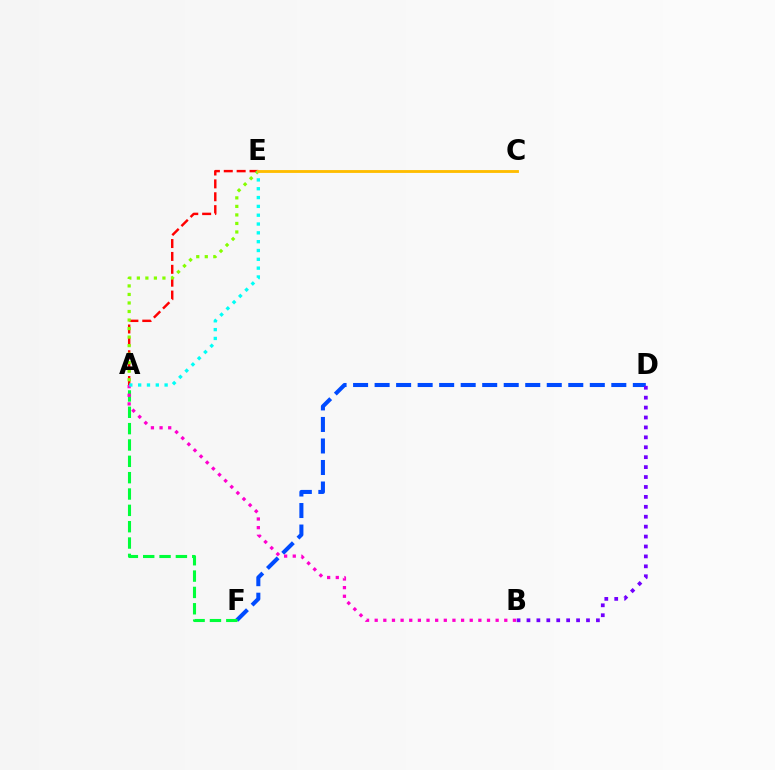{('D', 'F'): [{'color': '#004bff', 'line_style': 'dashed', 'thickness': 2.92}], ('A', 'E'): [{'color': '#ff0000', 'line_style': 'dashed', 'thickness': 1.75}, {'color': '#84ff00', 'line_style': 'dotted', 'thickness': 2.32}, {'color': '#00fff6', 'line_style': 'dotted', 'thickness': 2.4}], ('A', 'F'): [{'color': '#00ff39', 'line_style': 'dashed', 'thickness': 2.22}], ('B', 'D'): [{'color': '#7200ff', 'line_style': 'dotted', 'thickness': 2.7}], ('A', 'B'): [{'color': '#ff00cf', 'line_style': 'dotted', 'thickness': 2.35}], ('C', 'E'): [{'color': '#ffbd00', 'line_style': 'solid', 'thickness': 2.05}]}